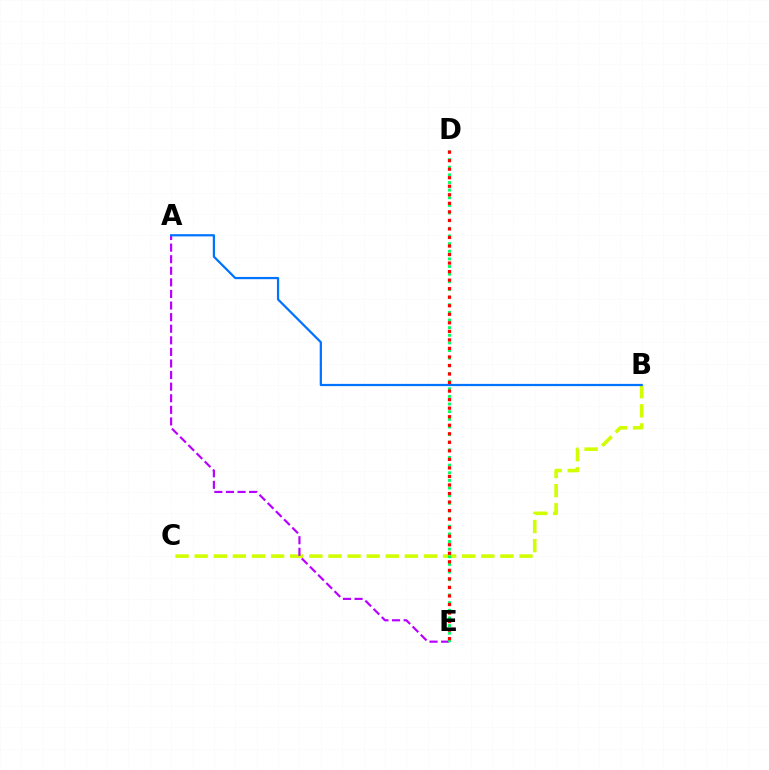{('B', 'C'): [{'color': '#d1ff00', 'line_style': 'dashed', 'thickness': 2.6}], ('A', 'E'): [{'color': '#b900ff', 'line_style': 'dashed', 'thickness': 1.57}], ('D', 'E'): [{'color': '#00ff5c', 'line_style': 'dotted', 'thickness': 2.08}, {'color': '#ff0000', 'line_style': 'dotted', 'thickness': 2.32}], ('A', 'B'): [{'color': '#0074ff', 'line_style': 'solid', 'thickness': 1.61}]}